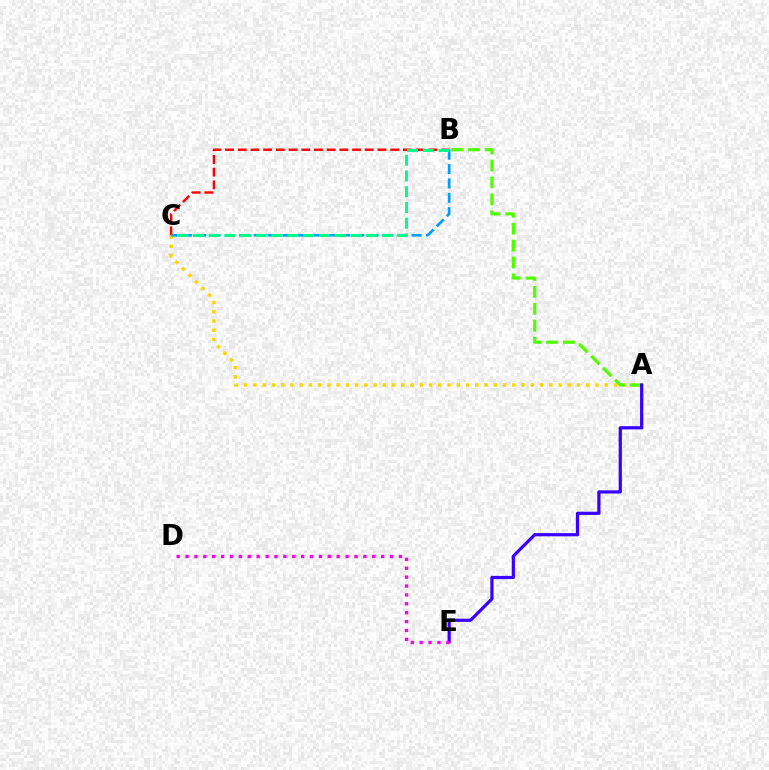{('A', 'C'): [{'color': '#ffd500', 'line_style': 'dotted', 'thickness': 2.51}], ('A', 'B'): [{'color': '#4fff00', 'line_style': 'dashed', 'thickness': 2.3}], ('B', 'C'): [{'color': '#009eff', 'line_style': 'dashed', 'thickness': 1.95}, {'color': '#ff0000', 'line_style': 'dashed', 'thickness': 1.73}, {'color': '#00ff86', 'line_style': 'dashed', 'thickness': 2.14}], ('A', 'E'): [{'color': '#3700ff', 'line_style': 'solid', 'thickness': 2.3}], ('D', 'E'): [{'color': '#ff00ed', 'line_style': 'dotted', 'thickness': 2.42}]}